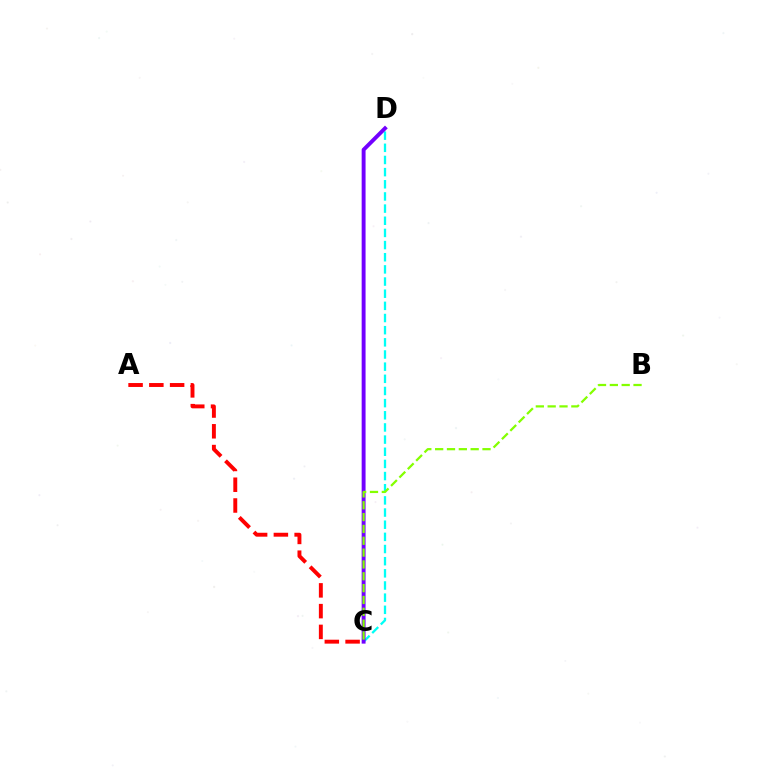{('C', 'D'): [{'color': '#00fff6', 'line_style': 'dashed', 'thickness': 1.65}, {'color': '#7200ff', 'line_style': 'solid', 'thickness': 2.81}], ('B', 'C'): [{'color': '#84ff00', 'line_style': 'dashed', 'thickness': 1.61}], ('A', 'C'): [{'color': '#ff0000', 'line_style': 'dashed', 'thickness': 2.82}]}